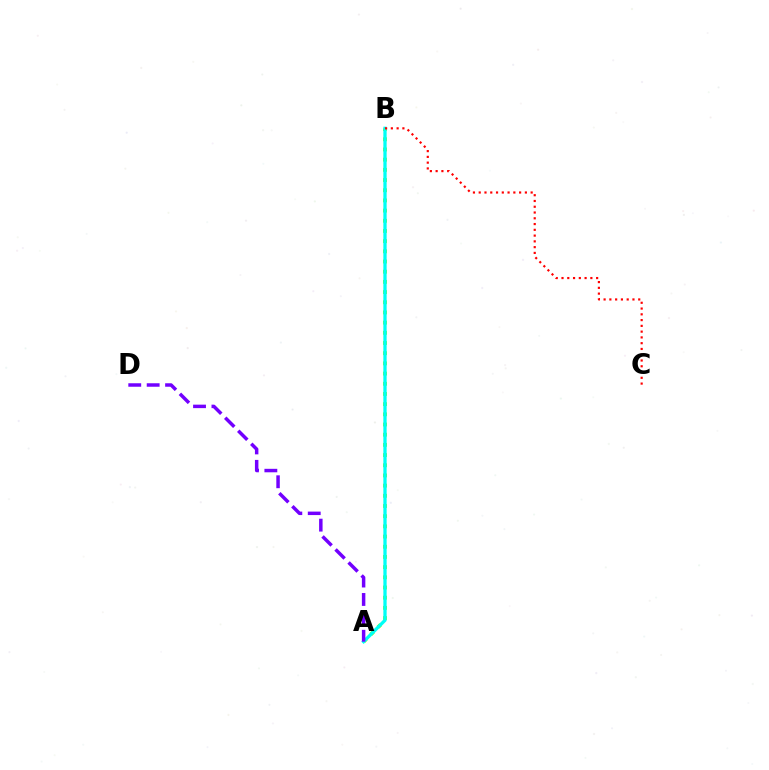{('A', 'B'): [{'color': '#84ff00', 'line_style': 'dotted', 'thickness': 2.77}, {'color': '#00fff6', 'line_style': 'solid', 'thickness': 2.37}], ('A', 'D'): [{'color': '#7200ff', 'line_style': 'dashed', 'thickness': 2.5}], ('B', 'C'): [{'color': '#ff0000', 'line_style': 'dotted', 'thickness': 1.57}]}